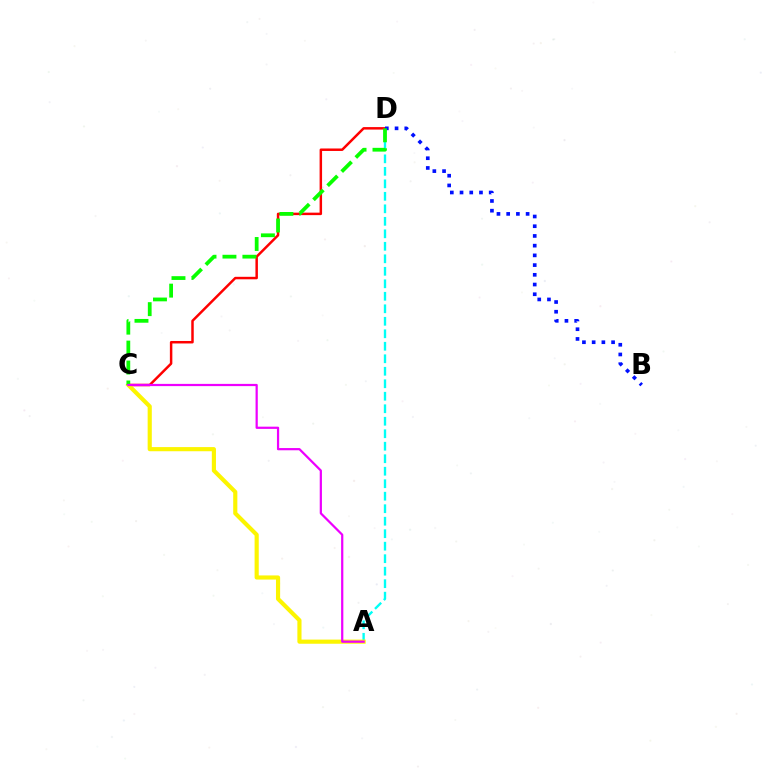{('A', 'D'): [{'color': '#00fff6', 'line_style': 'dashed', 'thickness': 1.7}], ('C', 'D'): [{'color': '#ff0000', 'line_style': 'solid', 'thickness': 1.79}, {'color': '#08ff00', 'line_style': 'dashed', 'thickness': 2.71}], ('A', 'C'): [{'color': '#fcf500', 'line_style': 'solid', 'thickness': 2.98}, {'color': '#ee00ff', 'line_style': 'solid', 'thickness': 1.6}], ('B', 'D'): [{'color': '#0010ff', 'line_style': 'dotted', 'thickness': 2.64}]}